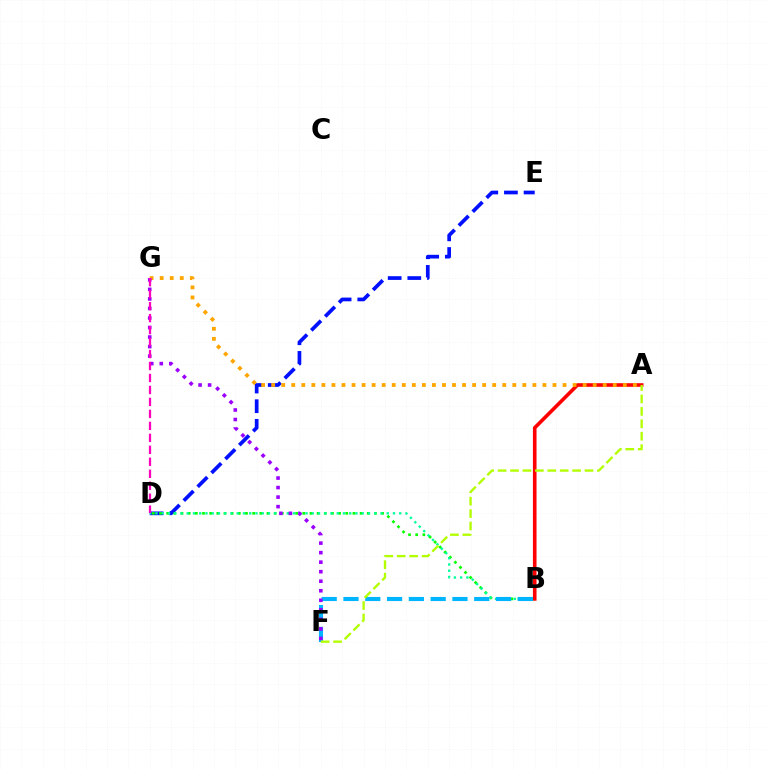{('D', 'E'): [{'color': '#0010ff', 'line_style': 'dashed', 'thickness': 2.67}], ('B', 'D'): [{'color': '#08ff00', 'line_style': 'dotted', 'thickness': 1.95}, {'color': '#00ff9d', 'line_style': 'dotted', 'thickness': 1.7}], ('A', 'B'): [{'color': '#ff0000', 'line_style': 'solid', 'thickness': 2.6}], ('B', 'F'): [{'color': '#00b5ff', 'line_style': 'dashed', 'thickness': 2.96}], ('A', 'G'): [{'color': '#ffa500', 'line_style': 'dotted', 'thickness': 2.73}], ('F', 'G'): [{'color': '#9b00ff', 'line_style': 'dotted', 'thickness': 2.59}], ('D', 'G'): [{'color': '#ff00bd', 'line_style': 'dashed', 'thickness': 1.63}], ('A', 'F'): [{'color': '#b3ff00', 'line_style': 'dashed', 'thickness': 1.69}]}